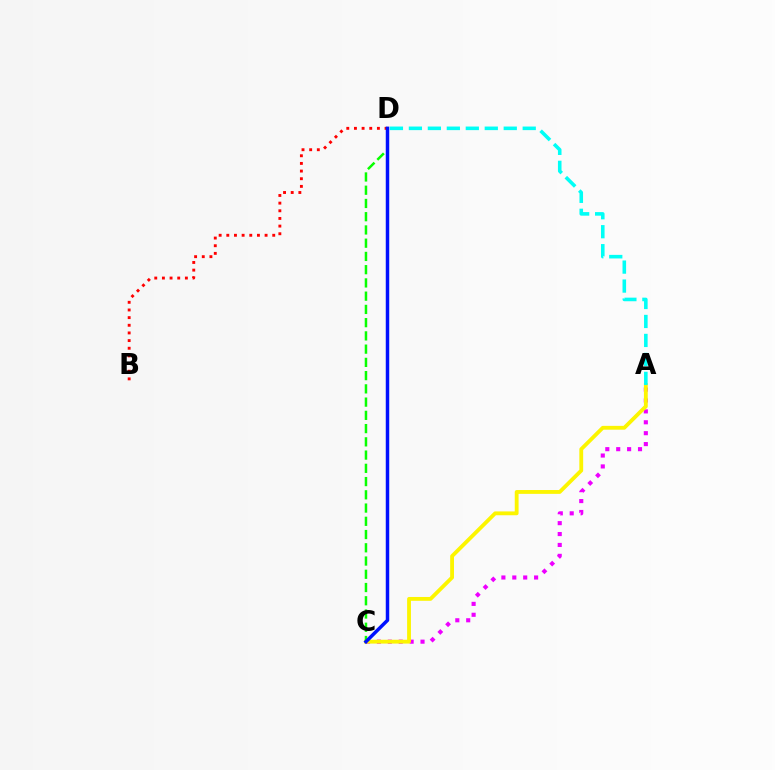{('A', 'C'): [{'color': '#ee00ff', 'line_style': 'dotted', 'thickness': 2.96}, {'color': '#fcf500', 'line_style': 'solid', 'thickness': 2.76}], ('B', 'D'): [{'color': '#ff0000', 'line_style': 'dotted', 'thickness': 2.08}], ('C', 'D'): [{'color': '#08ff00', 'line_style': 'dashed', 'thickness': 1.8}, {'color': '#0010ff', 'line_style': 'solid', 'thickness': 2.5}], ('A', 'D'): [{'color': '#00fff6', 'line_style': 'dashed', 'thickness': 2.58}]}